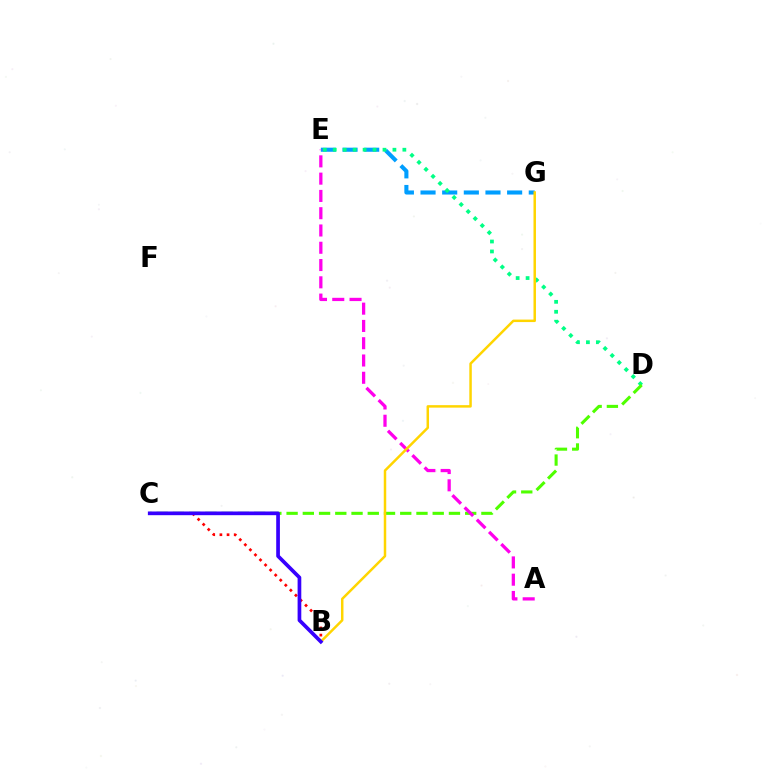{('E', 'G'): [{'color': '#009eff', 'line_style': 'dashed', 'thickness': 2.94}], ('B', 'C'): [{'color': '#ff0000', 'line_style': 'dotted', 'thickness': 1.94}, {'color': '#3700ff', 'line_style': 'solid', 'thickness': 2.66}], ('D', 'E'): [{'color': '#00ff86', 'line_style': 'dotted', 'thickness': 2.7}], ('C', 'D'): [{'color': '#4fff00', 'line_style': 'dashed', 'thickness': 2.21}], ('A', 'E'): [{'color': '#ff00ed', 'line_style': 'dashed', 'thickness': 2.35}], ('B', 'G'): [{'color': '#ffd500', 'line_style': 'solid', 'thickness': 1.79}]}